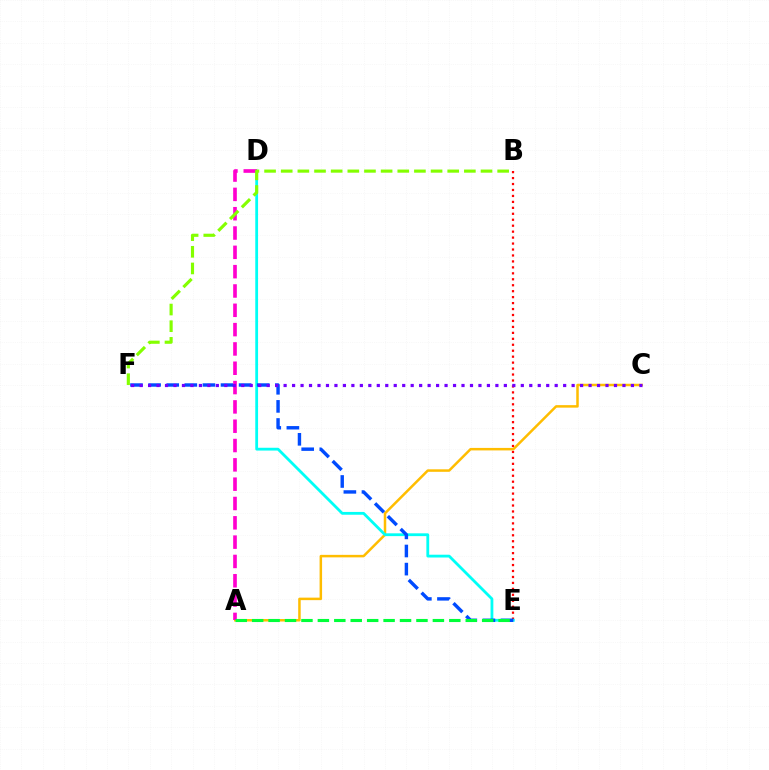{('B', 'E'): [{'color': '#ff0000', 'line_style': 'dotted', 'thickness': 1.62}], ('A', 'C'): [{'color': '#ffbd00', 'line_style': 'solid', 'thickness': 1.8}], ('D', 'E'): [{'color': '#00fff6', 'line_style': 'solid', 'thickness': 2.02}], ('E', 'F'): [{'color': '#004bff', 'line_style': 'dashed', 'thickness': 2.46}], ('A', 'D'): [{'color': '#ff00cf', 'line_style': 'dashed', 'thickness': 2.62}], ('A', 'E'): [{'color': '#00ff39', 'line_style': 'dashed', 'thickness': 2.23}], ('B', 'F'): [{'color': '#84ff00', 'line_style': 'dashed', 'thickness': 2.26}], ('C', 'F'): [{'color': '#7200ff', 'line_style': 'dotted', 'thickness': 2.3}]}